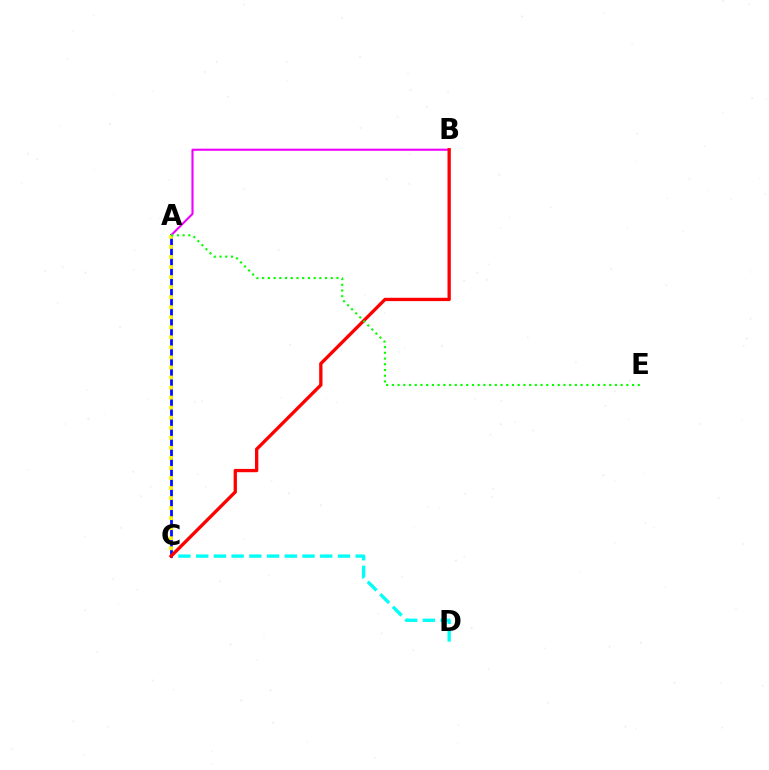{('C', 'D'): [{'color': '#00fff6', 'line_style': 'dashed', 'thickness': 2.41}], ('A', 'C'): [{'color': '#0010ff', 'line_style': 'solid', 'thickness': 2.0}, {'color': '#fcf500', 'line_style': 'dotted', 'thickness': 2.73}], ('A', 'B'): [{'color': '#ee00ff', 'line_style': 'solid', 'thickness': 1.52}], ('B', 'C'): [{'color': '#ff0000', 'line_style': 'solid', 'thickness': 2.39}], ('A', 'E'): [{'color': '#08ff00', 'line_style': 'dotted', 'thickness': 1.55}]}